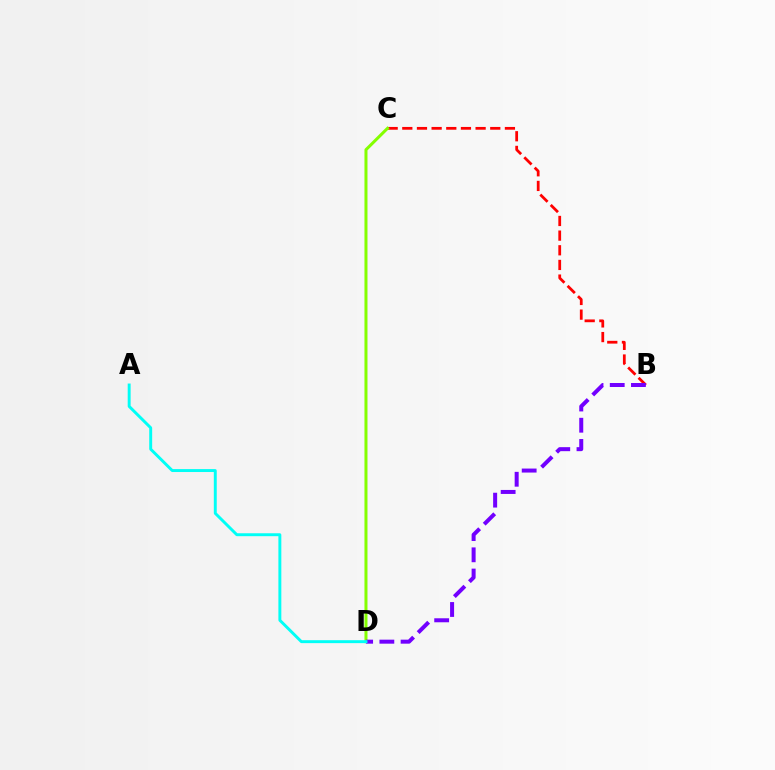{('B', 'C'): [{'color': '#ff0000', 'line_style': 'dashed', 'thickness': 1.99}], ('C', 'D'): [{'color': '#84ff00', 'line_style': 'solid', 'thickness': 2.17}], ('B', 'D'): [{'color': '#7200ff', 'line_style': 'dashed', 'thickness': 2.88}], ('A', 'D'): [{'color': '#00fff6', 'line_style': 'solid', 'thickness': 2.11}]}